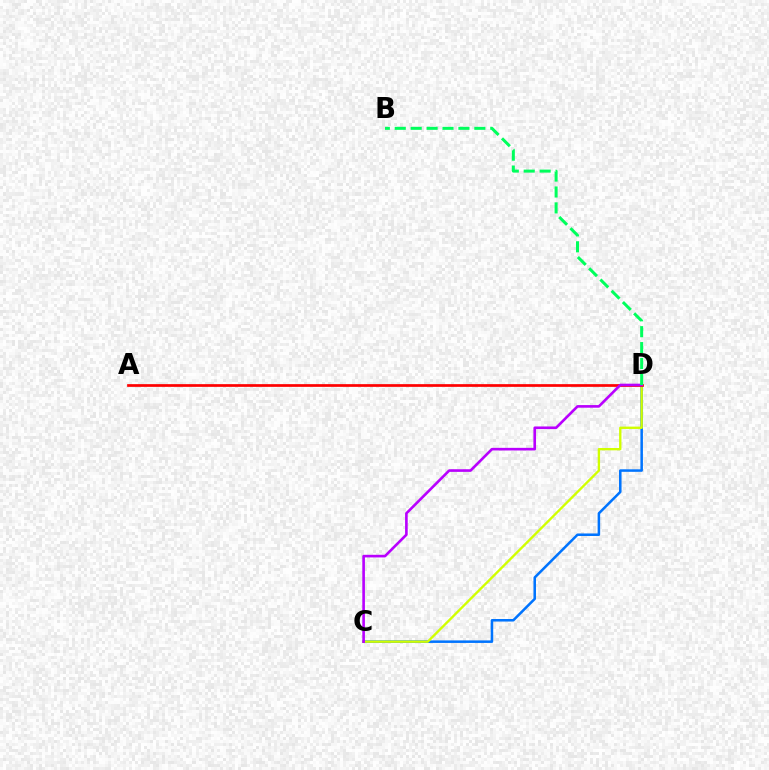{('C', 'D'): [{'color': '#0074ff', 'line_style': 'solid', 'thickness': 1.82}, {'color': '#d1ff00', 'line_style': 'solid', 'thickness': 1.69}, {'color': '#b900ff', 'line_style': 'solid', 'thickness': 1.89}], ('A', 'D'): [{'color': '#ff0000', 'line_style': 'solid', 'thickness': 1.95}], ('B', 'D'): [{'color': '#00ff5c', 'line_style': 'dashed', 'thickness': 2.16}]}